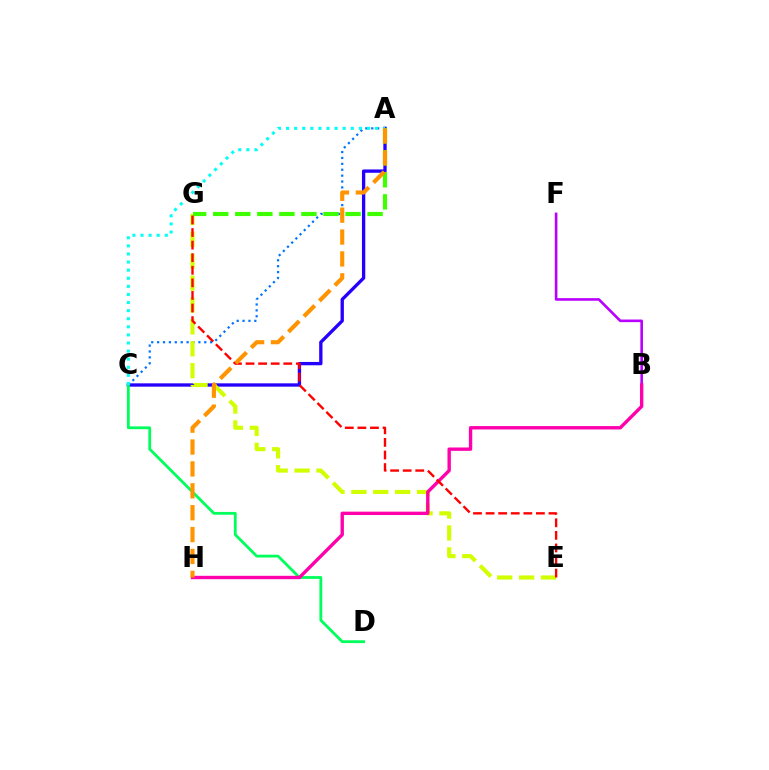{('A', 'C'): [{'color': '#2500ff', 'line_style': 'solid', 'thickness': 2.39}, {'color': '#0074ff', 'line_style': 'dotted', 'thickness': 1.6}, {'color': '#00fff6', 'line_style': 'dotted', 'thickness': 2.2}], ('E', 'G'): [{'color': '#d1ff00', 'line_style': 'dashed', 'thickness': 2.97}, {'color': '#ff0000', 'line_style': 'dashed', 'thickness': 1.71}], ('C', 'D'): [{'color': '#00ff5c', 'line_style': 'solid', 'thickness': 2.01}], ('B', 'F'): [{'color': '#b900ff', 'line_style': 'solid', 'thickness': 1.88}], ('B', 'H'): [{'color': '#ff00ac', 'line_style': 'solid', 'thickness': 2.43}], ('A', 'G'): [{'color': '#3dff00', 'line_style': 'dashed', 'thickness': 3.0}], ('A', 'H'): [{'color': '#ff9400', 'line_style': 'dashed', 'thickness': 2.97}]}